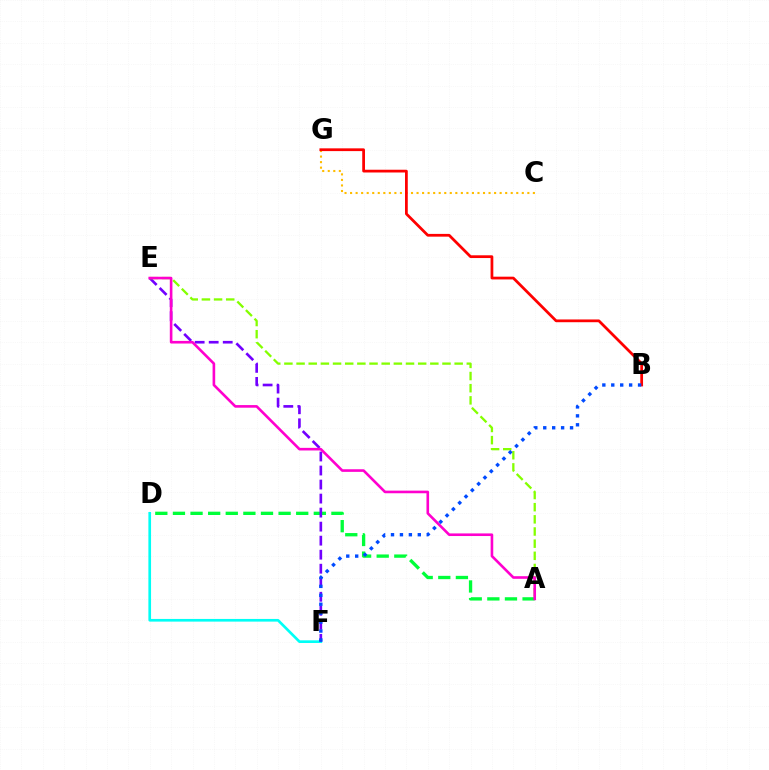{('A', 'D'): [{'color': '#00ff39', 'line_style': 'dashed', 'thickness': 2.39}], ('D', 'F'): [{'color': '#00fff6', 'line_style': 'solid', 'thickness': 1.92}], ('C', 'G'): [{'color': '#ffbd00', 'line_style': 'dotted', 'thickness': 1.51}], ('E', 'F'): [{'color': '#7200ff', 'line_style': 'dashed', 'thickness': 1.91}], ('A', 'E'): [{'color': '#84ff00', 'line_style': 'dashed', 'thickness': 1.65}, {'color': '#ff00cf', 'line_style': 'solid', 'thickness': 1.88}], ('B', 'G'): [{'color': '#ff0000', 'line_style': 'solid', 'thickness': 1.98}], ('B', 'F'): [{'color': '#004bff', 'line_style': 'dotted', 'thickness': 2.43}]}